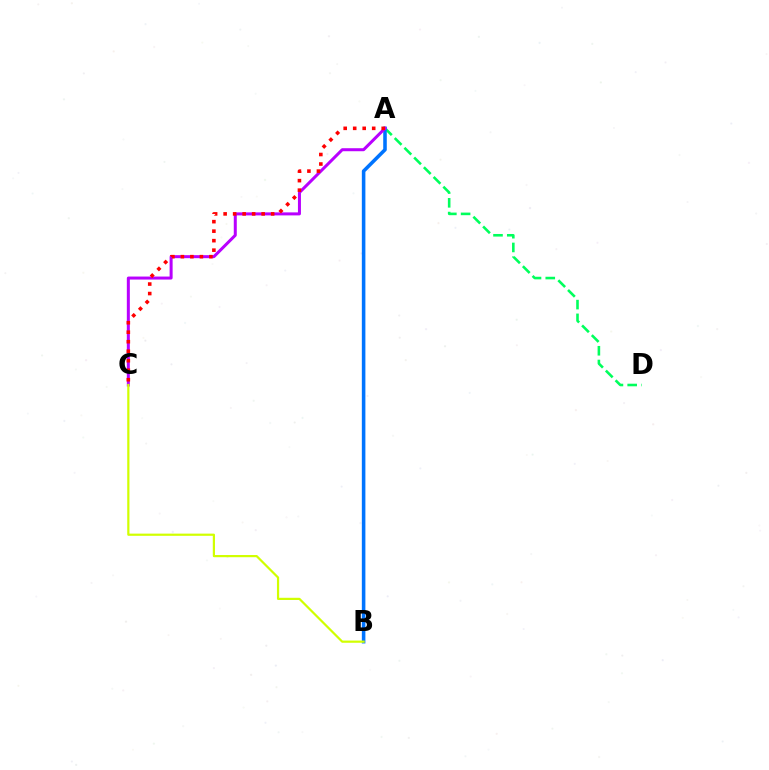{('A', 'D'): [{'color': '#00ff5c', 'line_style': 'dashed', 'thickness': 1.87}], ('A', 'B'): [{'color': '#0074ff', 'line_style': 'solid', 'thickness': 2.56}], ('A', 'C'): [{'color': '#b900ff', 'line_style': 'solid', 'thickness': 2.17}, {'color': '#ff0000', 'line_style': 'dotted', 'thickness': 2.58}], ('B', 'C'): [{'color': '#d1ff00', 'line_style': 'solid', 'thickness': 1.59}]}